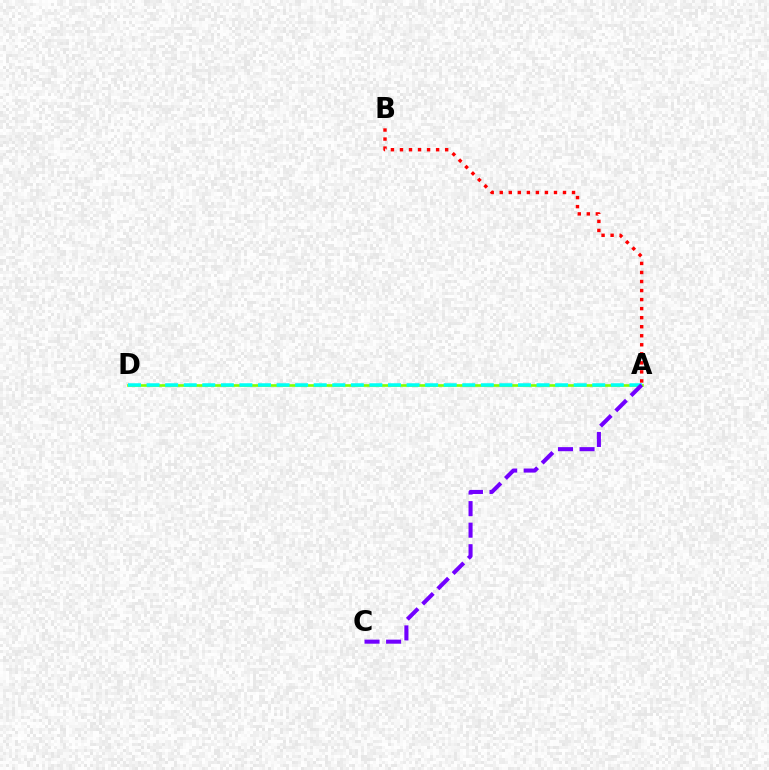{('A', 'D'): [{'color': '#84ff00', 'line_style': 'solid', 'thickness': 1.9}, {'color': '#00fff6', 'line_style': 'dashed', 'thickness': 2.52}], ('A', 'B'): [{'color': '#ff0000', 'line_style': 'dotted', 'thickness': 2.46}], ('A', 'C'): [{'color': '#7200ff', 'line_style': 'dashed', 'thickness': 2.93}]}